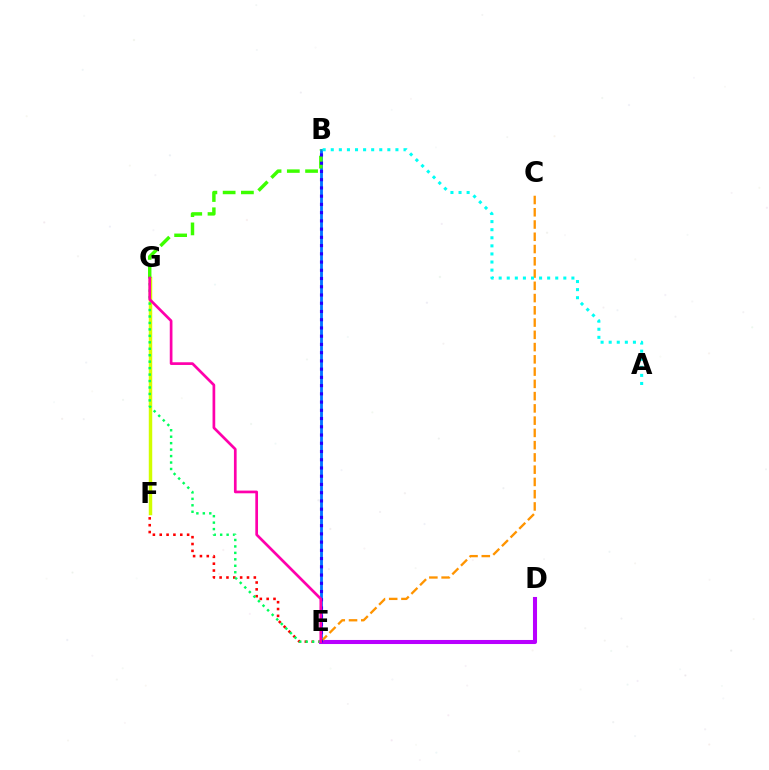{('F', 'G'): [{'color': '#d1ff00', 'line_style': 'solid', 'thickness': 2.49}], ('B', 'E'): [{'color': '#0074ff', 'line_style': 'solid', 'thickness': 2.03}, {'color': '#2500ff', 'line_style': 'dotted', 'thickness': 2.24}], ('E', 'F'): [{'color': '#ff0000', 'line_style': 'dotted', 'thickness': 1.86}], ('D', 'E'): [{'color': '#b900ff', 'line_style': 'solid', 'thickness': 2.92}], ('E', 'G'): [{'color': '#00ff5c', 'line_style': 'dotted', 'thickness': 1.75}, {'color': '#ff00ac', 'line_style': 'solid', 'thickness': 1.94}], ('B', 'G'): [{'color': '#3dff00', 'line_style': 'dashed', 'thickness': 2.48}], ('C', 'E'): [{'color': '#ff9400', 'line_style': 'dashed', 'thickness': 1.67}], ('A', 'B'): [{'color': '#00fff6', 'line_style': 'dotted', 'thickness': 2.2}]}